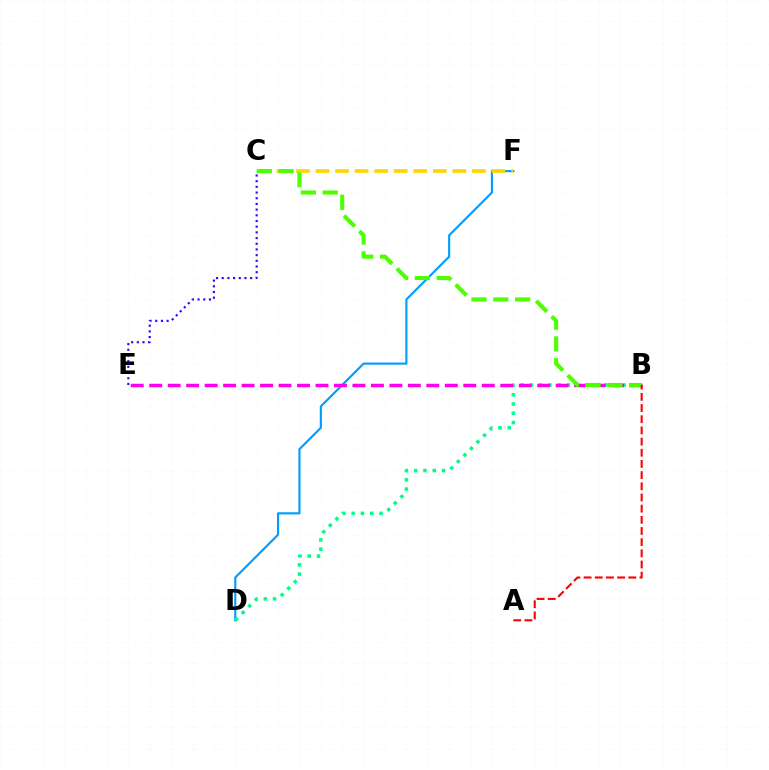{('D', 'F'): [{'color': '#009eff', 'line_style': 'solid', 'thickness': 1.55}], ('B', 'D'): [{'color': '#00ff86', 'line_style': 'dotted', 'thickness': 2.52}], ('C', 'F'): [{'color': '#ffd500', 'line_style': 'dashed', 'thickness': 2.66}], ('B', 'E'): [{'color': '#ff00ed', 'line_style': 'dashed', 'thickness': 2.51}], ('B', 'C'): [{'color': '#4fff00', 'line_style': 'dashed', 'thickness': 2.96}], ('A', 'B'): [{'color': '#ff0000', 'line_style': 'dashed', 'thickness': 1.52}], ('C', 'E'): [{'color': '#3700ff', 'line_style': 'dotted', 'thickness': 1.55}]}